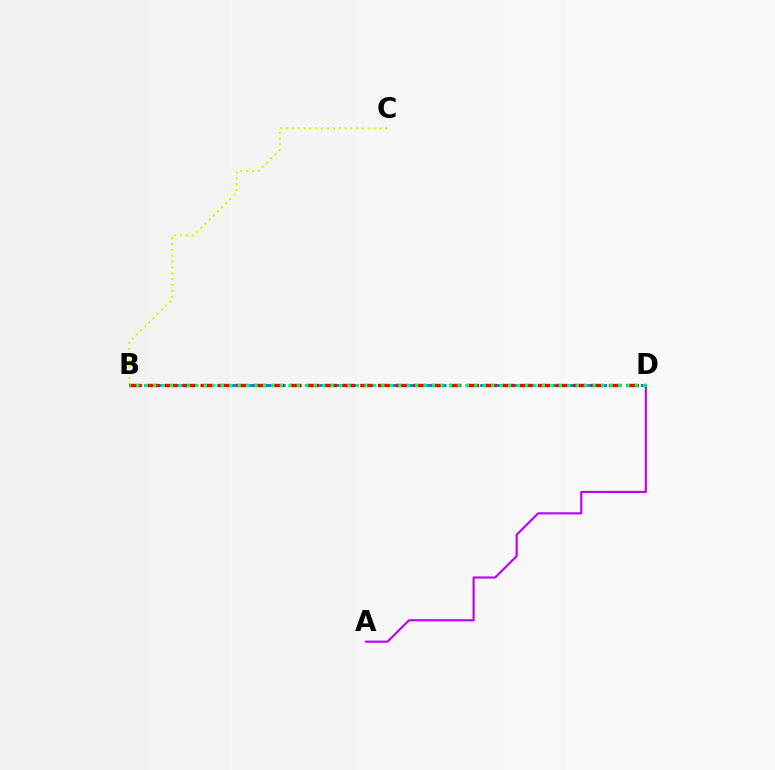{('B', 'C'): [{'color': '#d1ff00', 'line_style': 'dotted', 'thickness': 1.59}], ('A', 'D'): [{'color': '#b900ff', 'line_style': 'solid', 'thickness': 1.53}], ('B', 'D'): [{'color': '#0074ff', 'line_style': 'dashed', 'thickness': 1.98}, {'color': '#ff0000', 'line_style': 'dashed', 'thickness': 2.41}, {'color': '#00ff5c', 'line_style': 'dotted', 'thickness': 2.3}]}